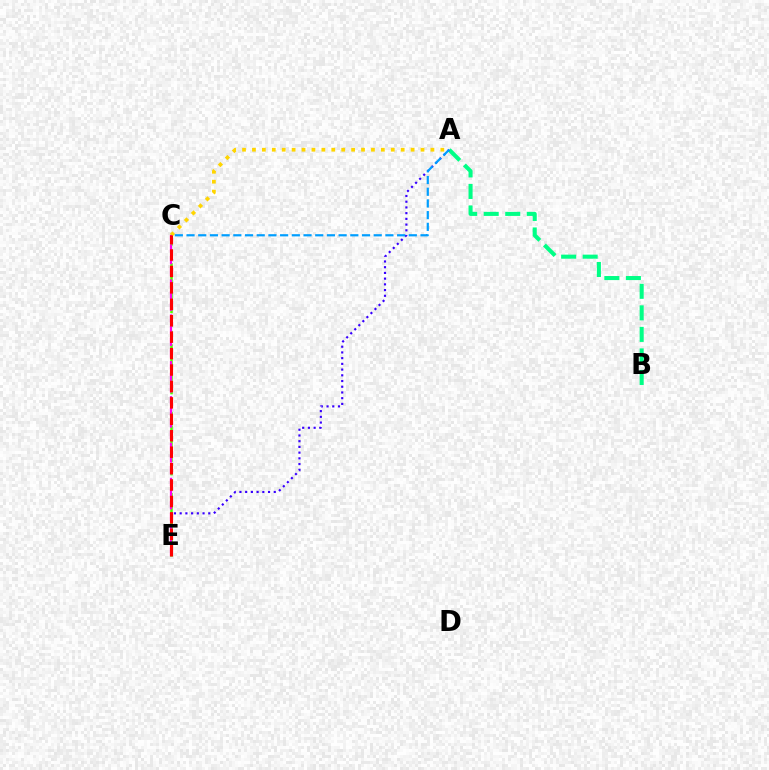{('A', 'B'): [{'color': '#00ff86', 'line_style': 'dashed', 'thickness': 2.93}], ('A', 'C'): [{'color': '#ffd500', 'line_style': 'dotted', 'thickness': 2.69}, {'color': '#009eff', 'line_style': 'dashed', 'thickness': 1.59}], ('A', 'E'): [{'color': '#3700ff', 'line_style': 'dotted', 'thickness': 1.55}], ('C', 'E'): [{'color': '#4fff00', 'line_style': 'dashed', 'thickness': 1.84}, {'color': '#ff00ed', 'line_style': 'dashed', 'thickness': 1.59}, {'color': '#ff0000', 'line_style': 'dashed', 'thickness': 2.23}]}